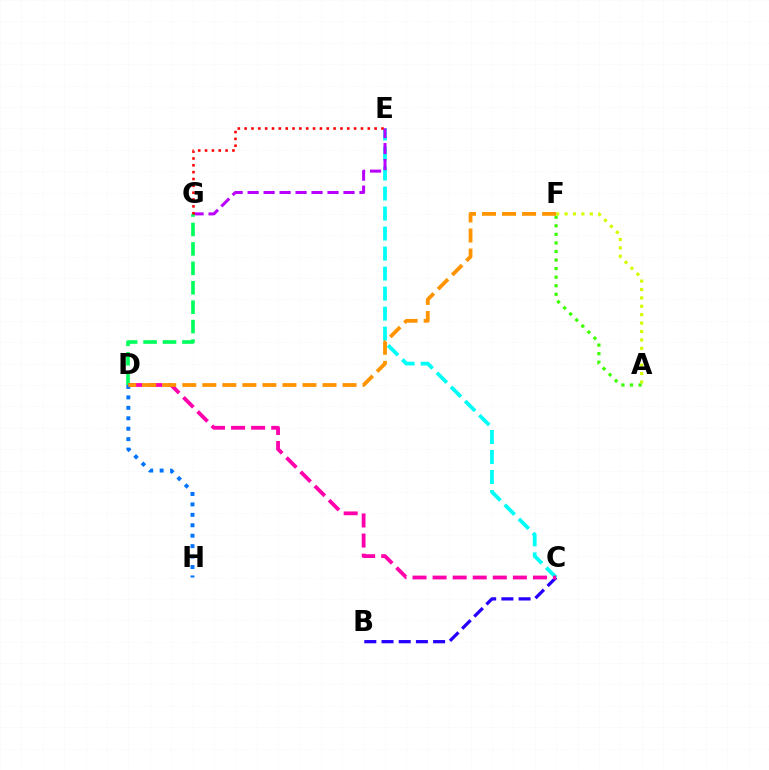{('A', 'F'): [{'color': '#d1ff00', 'line_style': 'dotted', 'thickness': 2.28}, {'color': '#3dff00', 'line_style': 'dotted', 'thickness': 2.33}], ('C', 'E'): [{'color': '#00fff6', 'line_style': 'dashed', 'thickness': 2.72}], ('E', 'G'): [{'color': '#b900ff', 'line_style': 'dashed', 'thickness': 2.17}, {'color': '#ff0000', 'line_style': 'dotted', 'thickness': 1.86}], ('D', 'G'): [{'color': '#00ff5c', 'line_style': 'dashed', 'thickness': 2.64}], ('B', 'C'): [{'color': '#2500ff', 'line_style': 'dashed', 'thickness': 2.34}], ('C', 'D'): [{'color': '#ff00ac', 'line_style': 'dashed', 'thickness': 2.73}], ('D', 'H'): [{'color': '#0074ff', 'line_style': 'dotted', 'thickness': 2.84}], ('D', 'F'): [{'color': '#ff9400', 'line_style': 'dashed', 'thickness': 2.72}]}